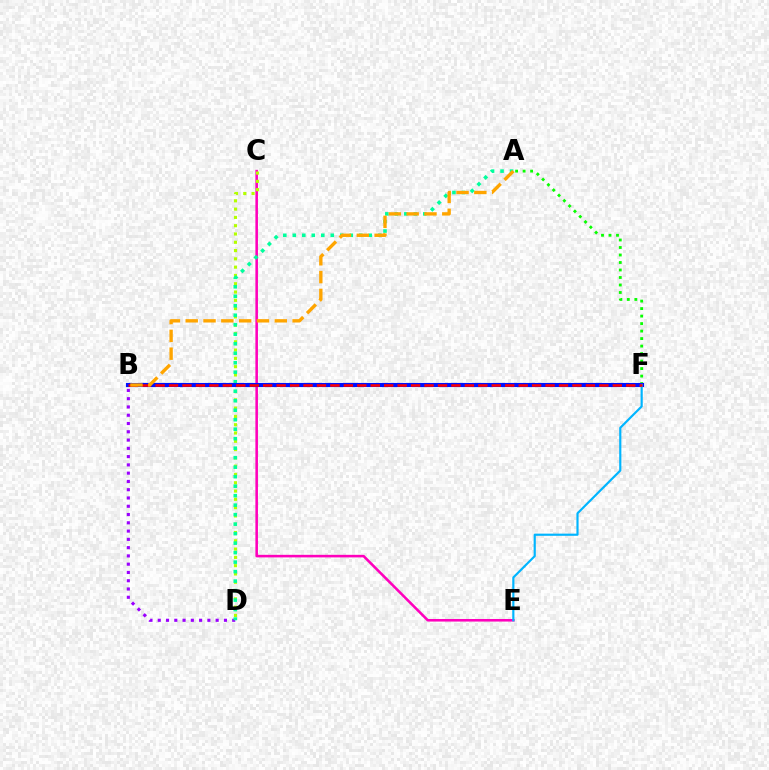{('C', 'E'): [{'color': '#ff00bd', 'line_style': 'solid', 'thickness': 1.85}], ('A', 'F'): [{'color': '#08ff00', 'line_style': 'dotted', 'thickness': 2.04}], ('B', 'D'): [{'color': '#9b00ff', 'line_style': 'dotted', 'thickness': 2.25}], ('C', 'D'): [{'color': '#b3ff00', 'line_style': 'dotted', 'thickness': 2.25}], ('A', 'D'): [{'color': '#00ff9d', 'line_style': 'dotted', 'thickness': 2.58}], ('B', 'F'): [{'color': '#0010ff', 'line_style': 'solid', 'thickness': 2.96}, {'color': '#ff0000', 'line_style': 'dashed', 'thickness': 1.83}], ('E', 'F'): [{'color': '#00b5ff', 'line_style': 'solid', 'thickness': 1.56}], ('A', 'B'): [{'color': '#ffa500', 'line_style': 'dashed', 'thickness': 2.42}]}